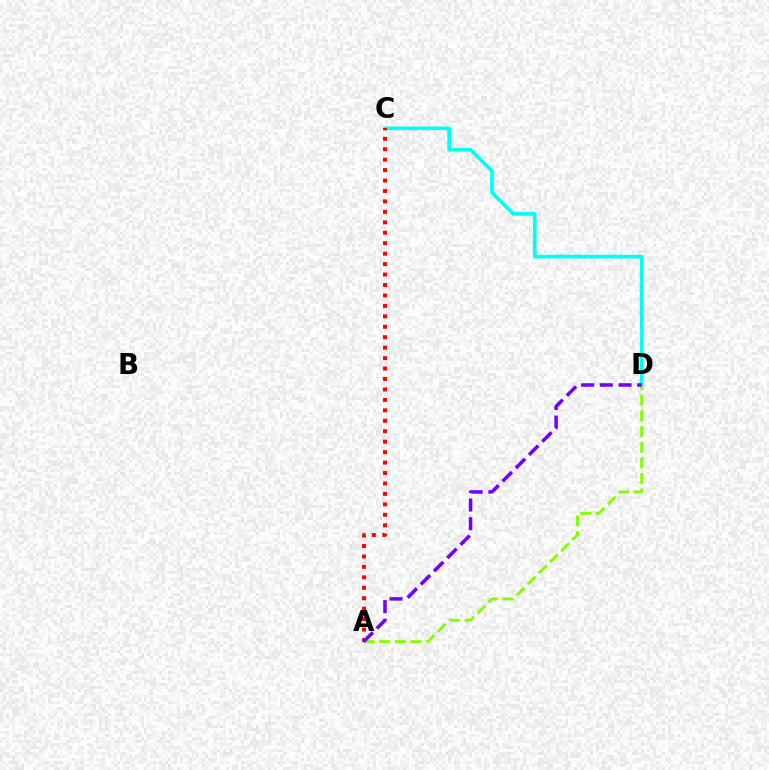{('C', 'D'): [{'color': '#00fff6', 'line_style': 'solid', 'thickness': 2.65}], ('A', 'D'): [{'color': '#84ff00', 'line_style': 'dashed', 'thickness': 2.13}, {'color': '#7200ff', 'line_style': 'dashed', 'thickness': 2.54}], ('A', 'C'): [{'color': '#ff0000', 'line_style': 'dotted', 'thickness': 2.84}]}